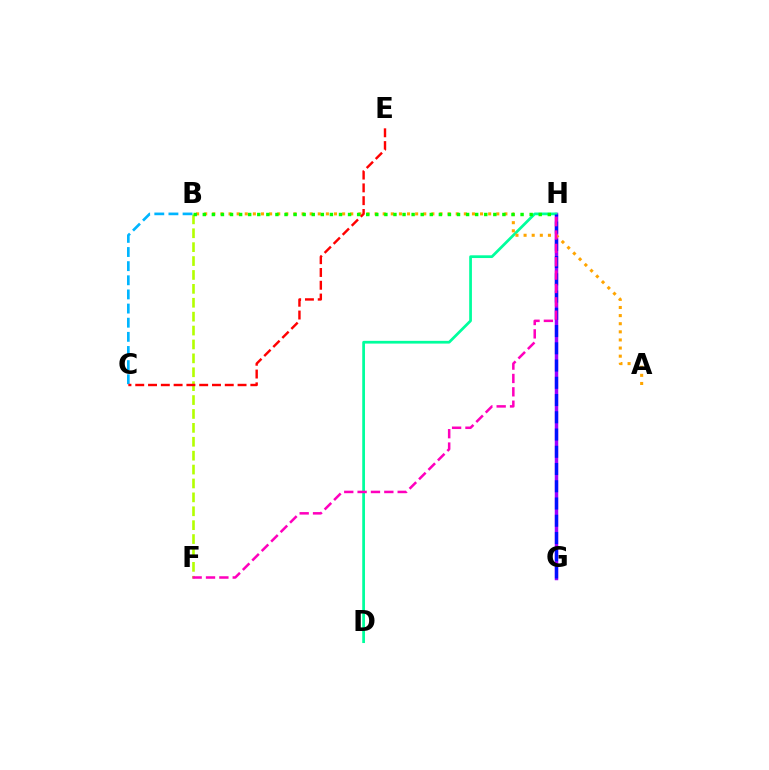{('G', 'H'): [{'color': '#9b00ff', 'line_style': 'solid', 'thickness': 2.5}, {'color': '#0010ff', 'line_style': 'dashed', 'thickness': 2.34}], ('D', 'H'): [{'color': '#00ff9d', 'line_style': 'solid', 'thickness': 1.97}], ('B', 'F'): [{'color': '#b3ff00', 'line_style': 'dashed', 'thickness': 1.89}], ('B', 'C'): [{'color': '#00b5ff', 'line_style': 'dashed', 'thickness': 1.92}], ('A', 'B'): [{'color': '#ffa500', 'line_style': 'dotted', 'thickness': 2.2}], ('B', 'H'): [{'color': '#08ff00', 'line_style': 'dotted', 'thickness': 2.47}], ('C', 'E'): [{'color': '#ff0000', 'line_style': 'dashed', 'thickness': 1.74}], ('F', 'H'): [{'color': '#ff00bd', 'line_style': 'dashed', 'thickness': 1.81}]}